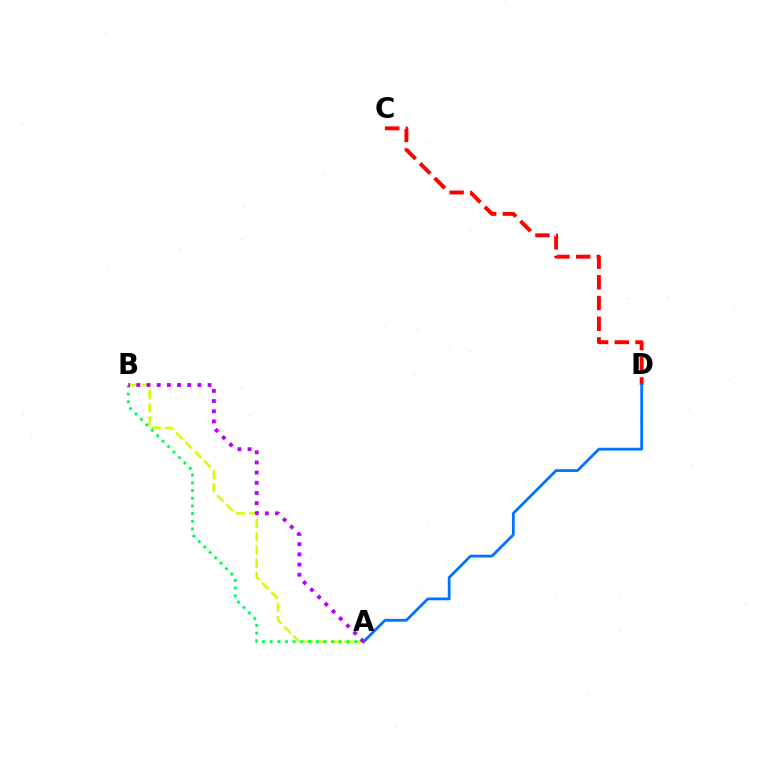{('A', 'B'): [{'color': '#d1ff00', 'line_style': 'dashed', 'thickness': 1.8}, {'color': '#00ff5c', 'line_style': 'dotted', 'thickness': 2.09}, {'color': '#b900ff', 'line_style': 'dotted', 'thickness': 2.77}], ('C', 'D'): [{'color': '#ff0000', 'line_style': 'dashed', 'thickness': 2.81}], ('A', 'D'): [{'color': '#0074ff', 'line_style': 'solid', 'thickness': 2.01}]}